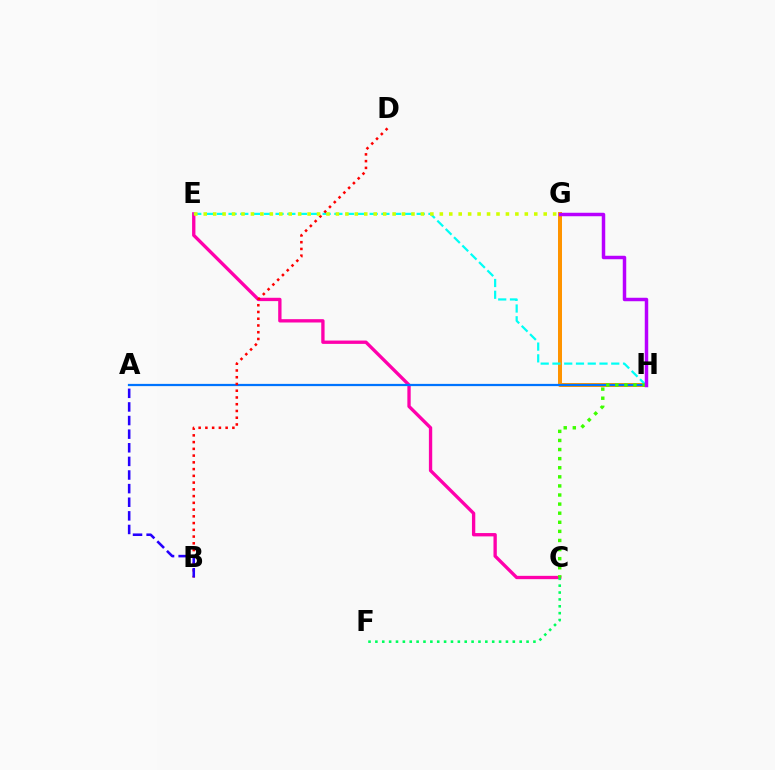{('C', 'E'): [{'color': '#ff00ac', 'line_style': 'solid', 'thickness': 2.4}], ('G', 'H'): [{'color': '#ff9400', 'line_style': 'solid', 'thickness': 2.87}, {'color': '#b900ff', 'line_style': 'solid', 'thickness': 2.49}], ('A', 'H'): [{'color': '#0074ff', 'line_style': 'solid', 'thickness': 1.61}], ('E', 'H'): [{'color': '#00fff6', 'line_style': 'dashed', 'thickness': 1.6}], ('B', 'D'): [{'color': '#ff0000', 'line_style': 'dotted', 'thickness': 1.83}], ('A', 'B'): [{'color': '#2500ff', 'line_style': 'dashed', 'thickness': 1.85}], ('C', 'F'): [{'color': '#00ff5c', 'line_style': 'dotted', 'thickness': 1.87}], ('C', 'H'): [{'color': '#3dff00', 'line_style': 'dotted', 'thickness': 2.47}], ('E', 'G'): [{'color': '#d1ff00', 'line_style': 'dotted', 'thickness': 2.57}]}